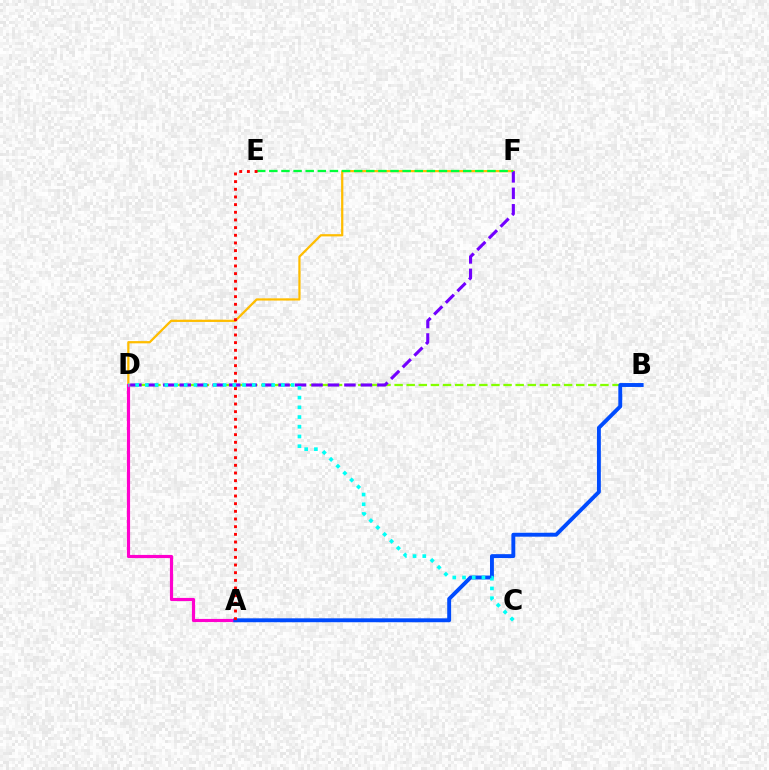{('D', 'F'): [{'color': '#ffbd00', 'line_style': 'solid', 'thickness': 1.61}, {'color': '#7200ff', 'line_style': 'dashed', 'thickness': 2.24}], ('B', 'D'): [{'color': '#84ff00', 'line_style': 'dashed', 'thickness': 1.64}], ('A', 'D'): [{'color': '#ff00cf', 'line_style': 'solid', 'thickness': 2.27}], ('E', 'F'): [{'color': '#00ff39', 'line_style': 'dashed', 'thickness': 1.65}], ('A', 'B'): [{'color': '#004bff', 'line_style': 'solid', 'thickness': 2.81}], ('C', 'D'): [{'color': '#00fff6', 'line_style': 'dotted', 'thickness': 2.64}], ('A', 'E'): [{'color': '#ff0000', 'line_style': 'dotted', 'thickness': 2.08}]}